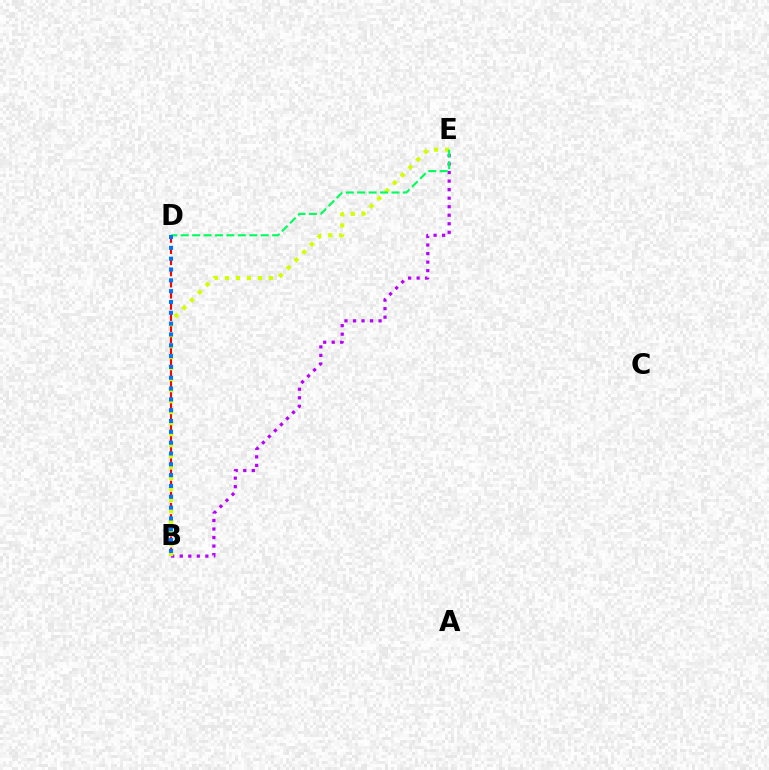{('B', 'E'): [{'color': '#b900ff', 'line_style': 'dotted', 'thickness': 2.32}, {'color': '#d1ff00', 'line_style': 'dotted', 'thickness': 2.99}], ('B', 'D'): [{'color': '#ff0000', 'line_style': 'dashed', 'thickness': 1.52}, {'color': '#0074ff', 'line_style': 'dotted', 'thickness': 2.94}], ('D', 'E'): [{'color': '#00ff5c', 'line_style': 'dashed', 'thickness': 1.55}]}